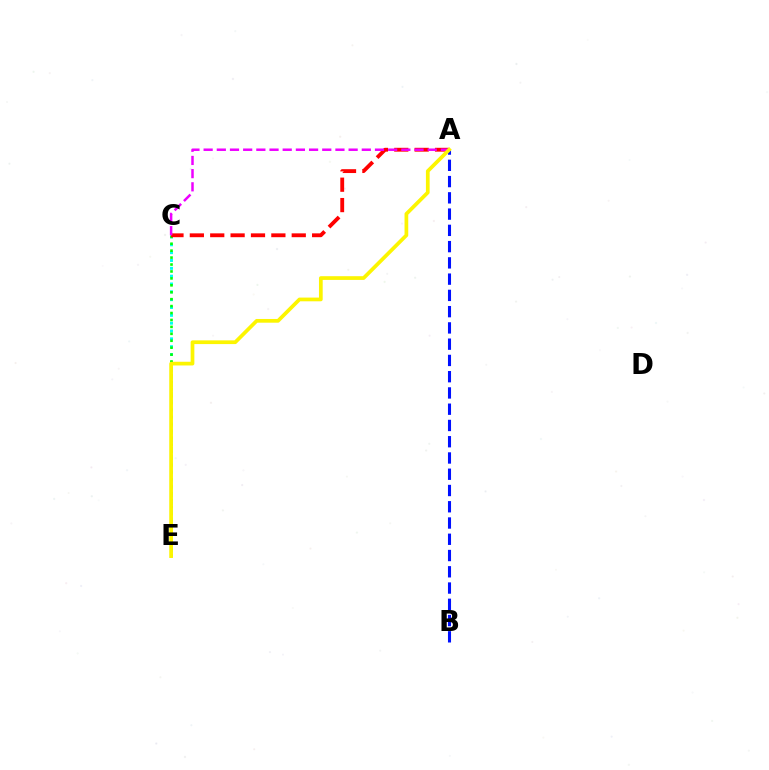{('C', 'E'): [{'color': '#00fff6', 'line_style': 'dotted', 'thickness': 2.13}, {'color': '#08ff00', 'line_style': 'dotted', 'thickness': 1.88}], ('A', 'B'): [{'color': '#0010ff', 'line_style': 'dashed', 'thickness': 2.21}], ('A', 'C'): [{'color': '#ff0000', 'line_style': 'dashed', 'thickness': 2.77}, {'color': '#ee00ff', 'line_style': 'dashed', 'thickness': 1.79}], ('A', 'E'): [{'color': '#fcf500', 'line_style': 'solid', 'thickness': 2.68}]}